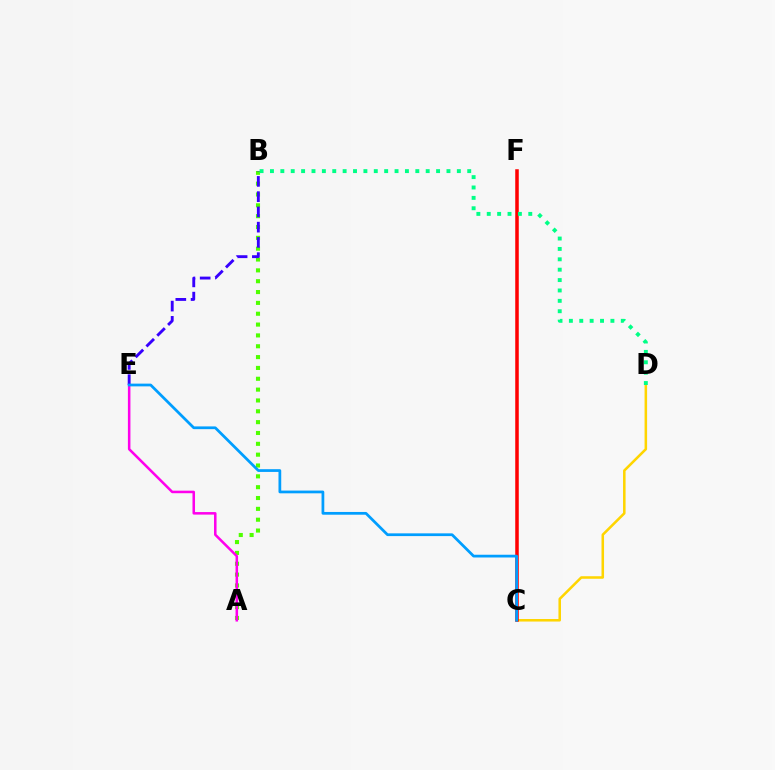{('A', 'B'): [{'color': '#4fff00', 'line_style': 'dotted', 'thickness': 2.95}], ('C', 'D'): [{'color': '#ffd500', 'line_style': 'solid', 'thickness': 1.83}], ('A', 'E'): [{'color': '#ff00ed', 'line_style': 'solid', 'thickness': 1.82}], ('B', 'E'): [{'color': '#3700ff', 'line_style': 'dashed', 'thickness': 2.07}], ('C', 'F'): [{'color': '#ff0000', 'line_style': 'solid', 'thickness': 2.54}], ('C', 'E'): [{'color': '#009eff', 'line_style': 'solid', 'thickness': 1.98}], ('B', 'D'): [{'color': '#00ff86', 'line_style': 'dotted', 'thickness': 2.82}]}